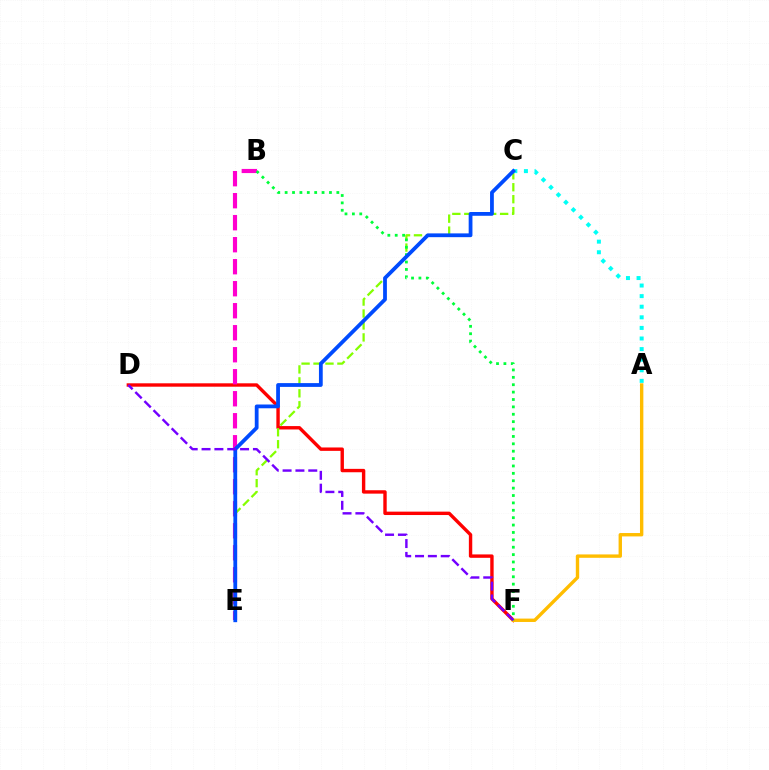{('D', 'F'): [{'color': '#ff0000', 'line_style': 'solid', 'thickness': 2.44}, {'color': '#7200ff', 'line_style': 'dashed', 'thickness': 1.74}], ('B', 'E'): [{'color': '#ff00cf', 'line_style': 'dashed', 'thickness': 2.99}], ('C', 'E'): [{'color': '#84ff00', 'line_style': 'dashed', 'thickness': 1.62}, {'color': '#004bff', 'line_style': 'solid', 'thickness': 2.72}], ('A', 'F'): [{'color': '#ffbd00', 'line_style': 'solid', 'thickness': 2.43}], ('B', 'F'): [{'color': '#00ff39', 'line_style': 'dotted', 'thickness': 2.01}], ('A', 'C'): [{'color': '#00fff6', 'line_style': 'dotted', 'thickness': 2.88}]}